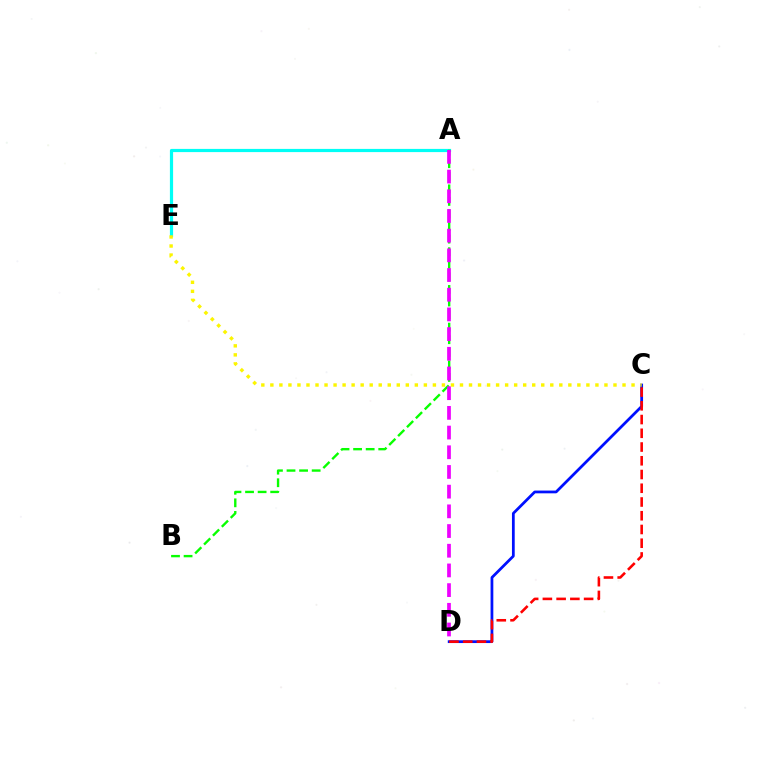{('A', 'E'): [{'color': '#00fff6', 'line_style': 'solid', 'thickness': 2.3}], ('A', 'B'): [{'color': '#08ff00', 'line_style': 'dashed', 'thickness': 1.71}], ('A', 'D'): [{'color': '#ee00ff', 'line_style': 'dashed', 'thickness': 2.68}], ('C', 'D'): [{'color': '#0010ff', 'line_style': 'solid', 'thickness': 1.99}, {'color': '#ff0000', 'line_style': 'dashed', 'thickness': 1.87}], ('C', 'E'): [{'color': '#fcf500', 'line_style': 'dotted', 'thickness': 2.45}]}